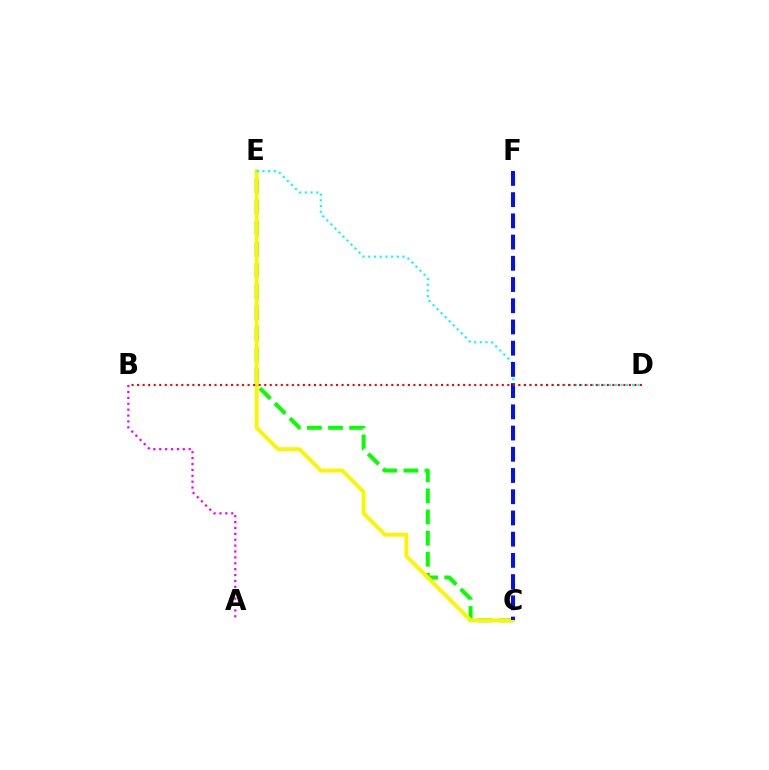{('C', 'E'): [{'color': '#08ff00', 'line_style': 'dashed', 'thickness': 2.87}, {'color': '#fcf500', 'line_style': 'solid', 'thickness': 2.78}], ('A', 'B'): [{'color': '#ee00ff', 'line_style': 'dotted', 'thickness': 1.6}], ('D', 'E'): [{'color': '#00fff6', 'line_style': 'dotted', 'thickness': 1.55}], ('C', 'F'): [{'color': '#0010ff', 'line_style': 'dashed', 'thickness': 2.88}], ('B', 'D'): [{'color': '#ff0000', 'line_style': 'dotted', 'thickness': 1.5}]}